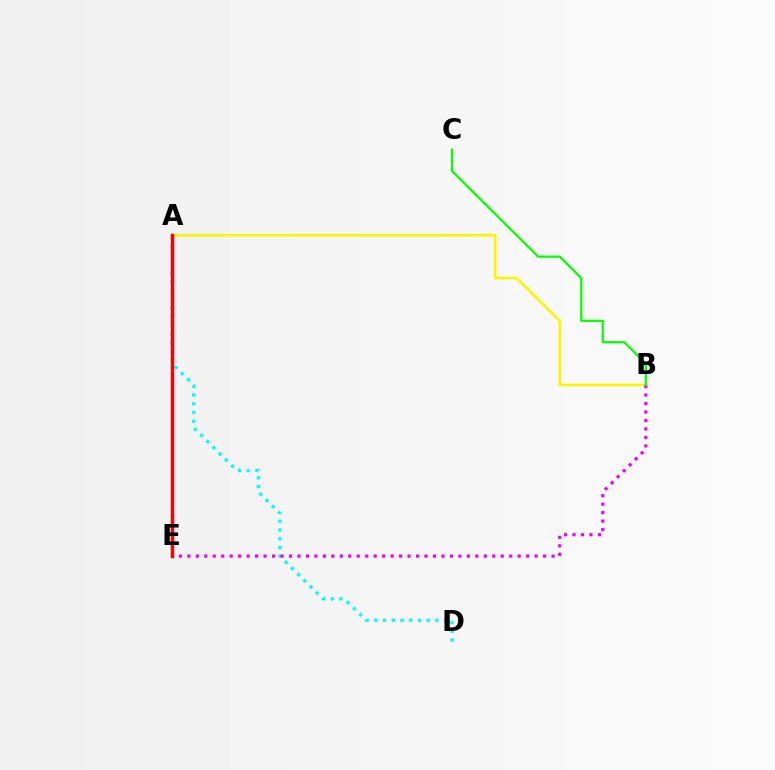{('A', 'B'): [{'color': '#fcf500', 'line_style': 'solid', 'thickness': 1.88}], ('A', 'D'): [{'color': '#00fff6', 'line_style': 'dotted', 'thickness': 2.37}], ('B', 'E'): [{'color': '#ee00ff', 'line_style': 'dotted', 'thickness': 2.3}], ('A', 'E'): [{'color': '#0010ff', 'line_style': 'solid', 'thickness': 2.21}, {'color': '#ff0000', 'line_style': 'solid', 'thickness': 2.46}], ('B', 'C'): [{'color': '#08ff00', 'line_style': 'solid', 'thickness': 1.6}]}